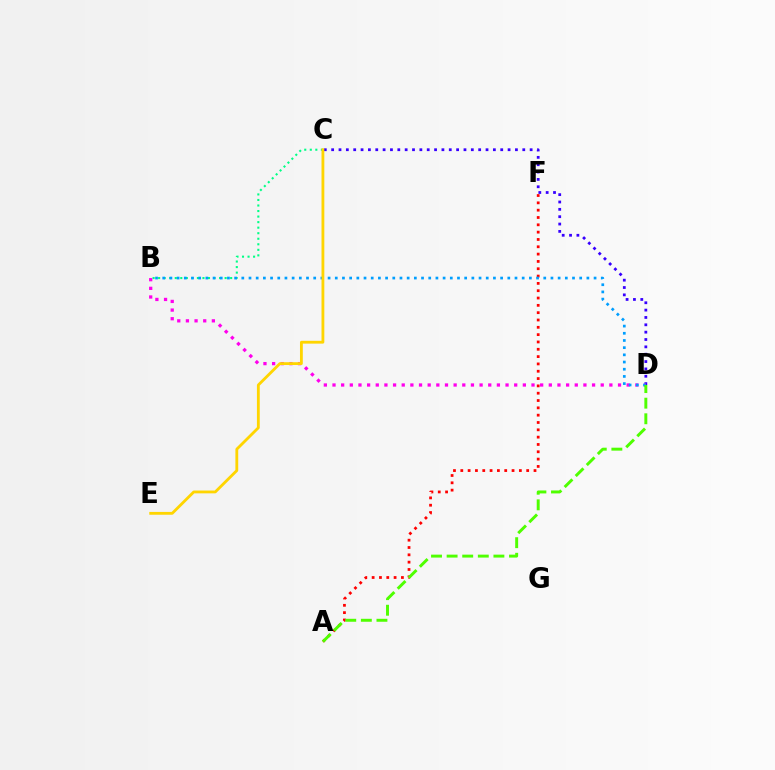{('C', 'D'): [{'color': '#3700ff', 'line_style': 'dotted', 'thickness': 2.0}], ('A', 'F'): [{'color': '#ff0000', 'line_style': 'dotted', 'thickness': 1.99}], ('B', 'D'): [{'color': '#ff00ed', 'line_style': 'dotted', 'thickness': 2.35}, {'color': '#009eff', 'line_style': 'dotted', 'thickness': 1.95}], ('B', 'C'): [{'color': '#00ff86', 'line_style': 'dotted', 'thickness': 1.51}], ('C', 'E'): [{'color': '#ffd500', 'line_style': 'solid', 'thickness': 2.03}], ('A', 'D'): [{'color': '#4fff00', 'line_style': 'dashed', 'thickness': 2.12}]}